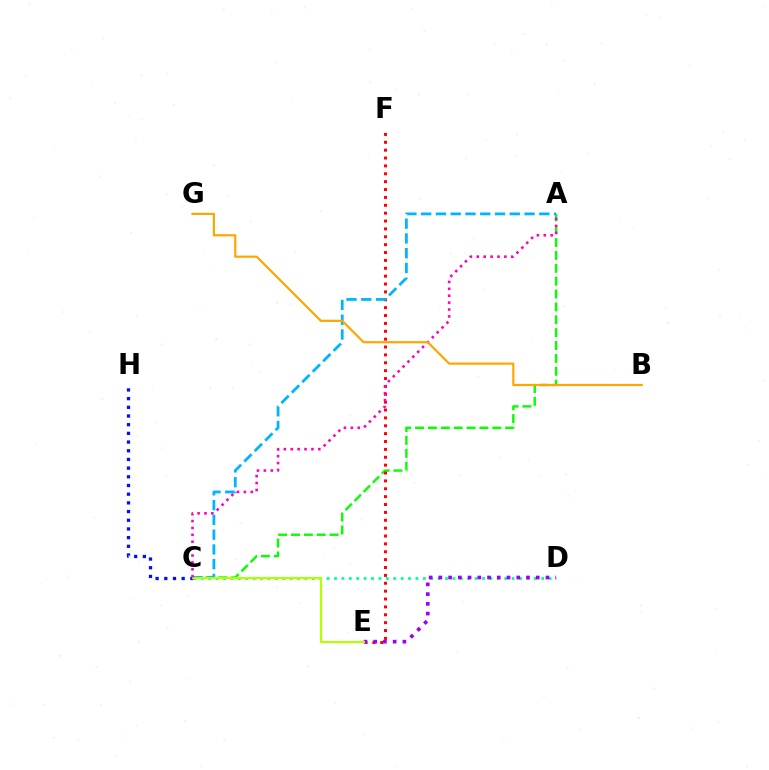{('A', 'C'): [{'color': '#08ff00', 'line_style': 'dashed', 'thickness': 1.75}, {'color': '#00b5ff', 'line_style': 'dashed', 'thickness': 2.01}, {'color': '#ff00bd', 'line_style': 'dotted', 'thickness': 1.87}], ('C', 'H'): [{'color': '#0010ff', 'line_style': 'dotted', 'thickness': 2.36}], ('E', 'F'): [{'color': '#ff0000', 'line_style': 'dotted', 'thickness': 2.14}], ('C', 'D'): [{'color': '#00ff9d', 'line_style': 'dotted', 'thickness': 2.01}], ('D', 'E'): [{'color': '#9b00ff', 'line_style': 'dotted', 'thickness': 2.65}], ('C', 'E'): [{'color': '#b3ff00', 'line_style': 'solid', 'thickness': 1.57}], ('B', 'G'): [{'color': '#ffa500', 'line_style': 'solid', 'thickness': 1.57}]}